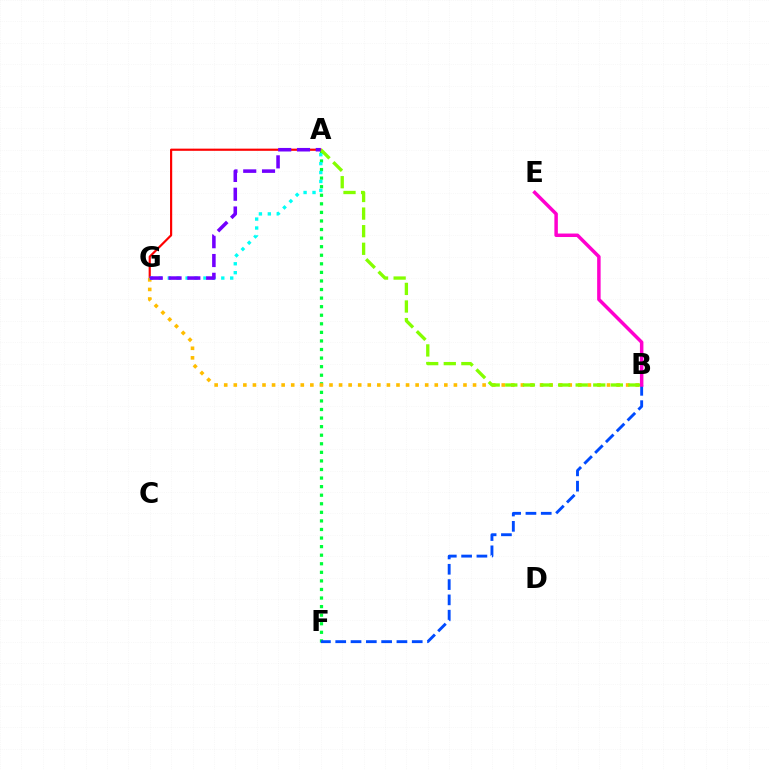{('A', 'F'): [{'color': '#00ff39', 'line_style': 'dotted', 'thickness': 2.33}], ('A', 'G'): [{'color': '#ff0000', 'line_style': 'solid', 'thickness': 1.57}, {'color': '#00fff6', 'line_style': 'dotted', 'thickness': 2.42}, {'color': '#7200ff', 'line_style': 'dashed', 'thickness': 2.55}], ('B', 'G'): [{'color': '#ffbd00', 'line_style': 'dotted', 'thickness': 2.6}], ('A', 'B'): [{'color': '#84ff00', 'line_style': 'dashed', 'thickness': 2.39}], ('B', 'F'): [{'color': '#004bff', 'line_style': 'dashed', 'thickness': 2.08}], ('B', 'E'): [{'color': '#ff00cf', 'line_style': 'solid', 'thickness': 2.51}]}